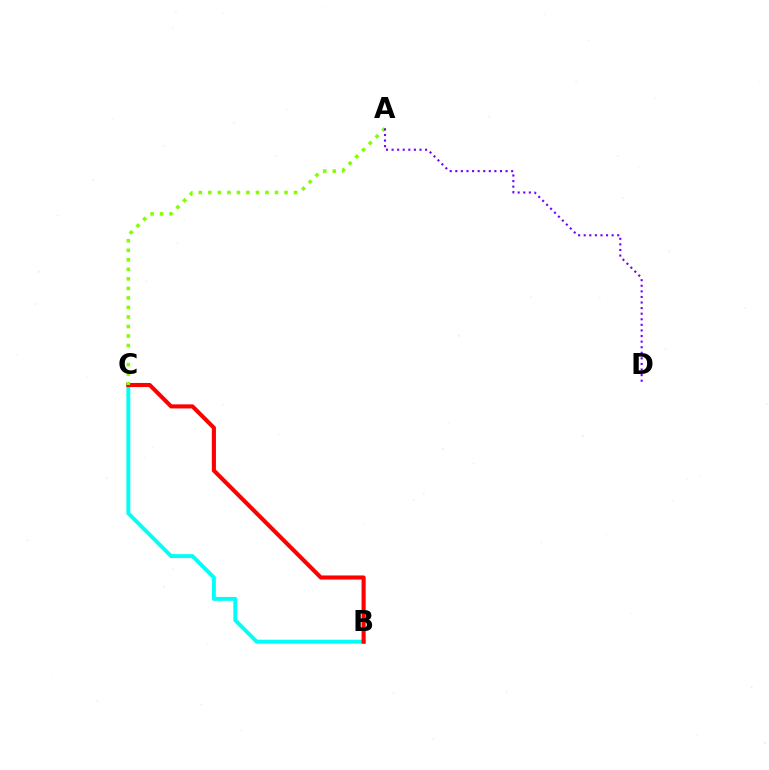{('B', 'C'): [{'color': '#00fff6', 'line_style': 'solid', 'thickness': 2.81}, {'color': '#ff0000', 'line_style': 'solid', 'thickness': 2.95}], ('A', 'C'): [{'color': '#84ff00', 'line_style': 'dotted', 'thickness': 2.59}], ('A', 'D'): [{'color': '#7200ff', 'line_style': 'dotted', 'thickness': 1.52}]}